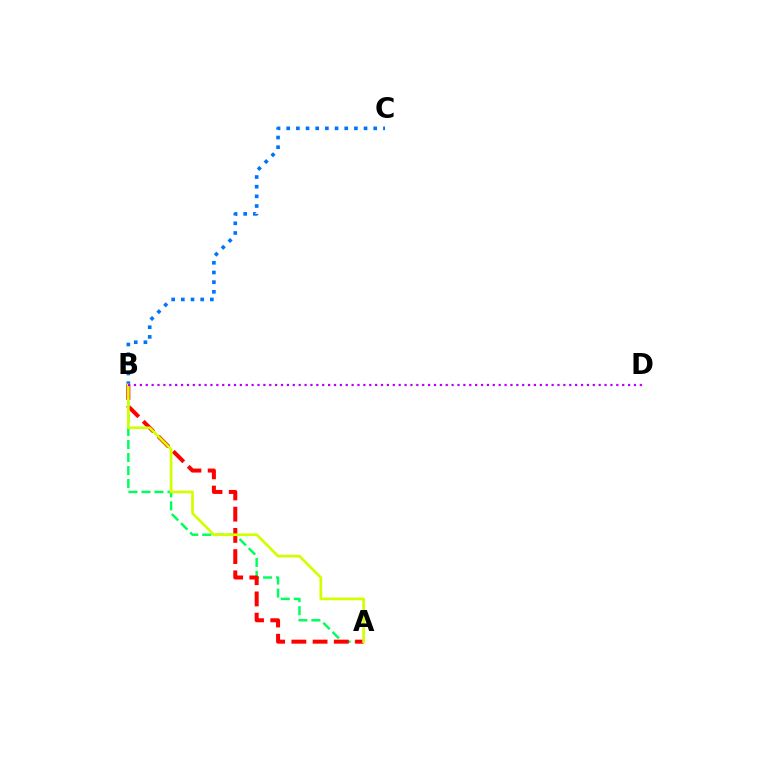{('B', 'C'): [{'color': '#0074ff', 'line_style': 'dotted', 'thickness': 2.63}], ('A', 'B'): [{'color': '#00ff5c', 'line_style': 'dashed', 'thickness': 1.77}, {'color': '#ff0000', 'line_style': 'dashed', 'thickness': 2.88}, {'color': '#d1ff00', 'line_style': 'solid', 'thickness': 1.95}], ('B', 'D'): [{'color': '#b900ff', 'line_style': 'dotted', 'thickness': 1.6}]}